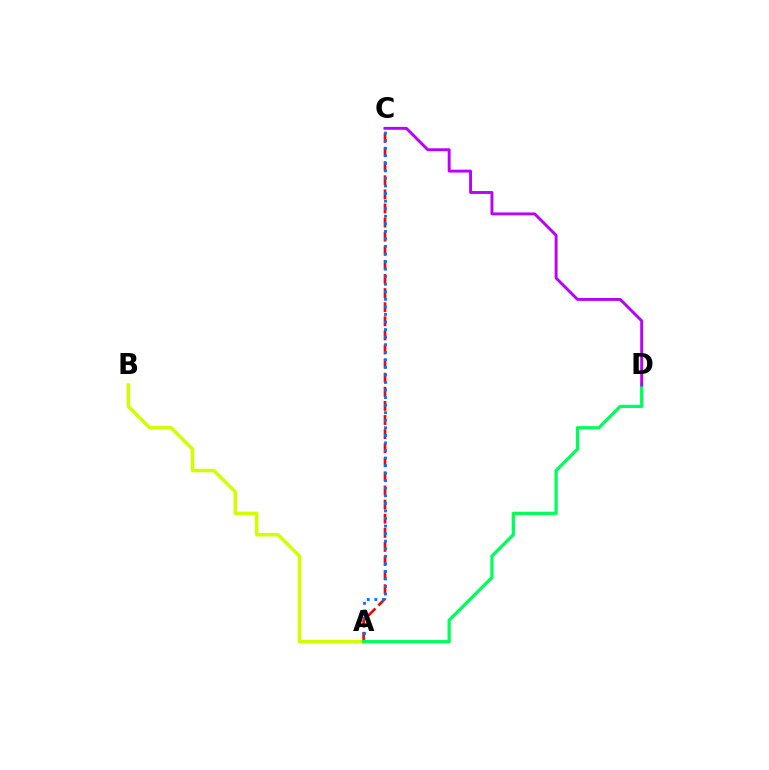{('A', 'C'): [{'color': '#ff0000', 'line_style': 'dashed', 'thickness': 1.92}, {'color': '#0074ff', 'line_style': 'dotted', 'thickness': 2.05}], ('A', 'B'): [{'color': '#d1ff00', 'line_style': 'solid', 'thickness': 2.52}], ('A', 'D'): [{'color': '#00ff5c', 'line_style': 'solid', 'thickness': 2.34}], ('C', 'D'): [{'color': '#b900ff', 'line_style': 'solid', 'thickness': 2.09}]}